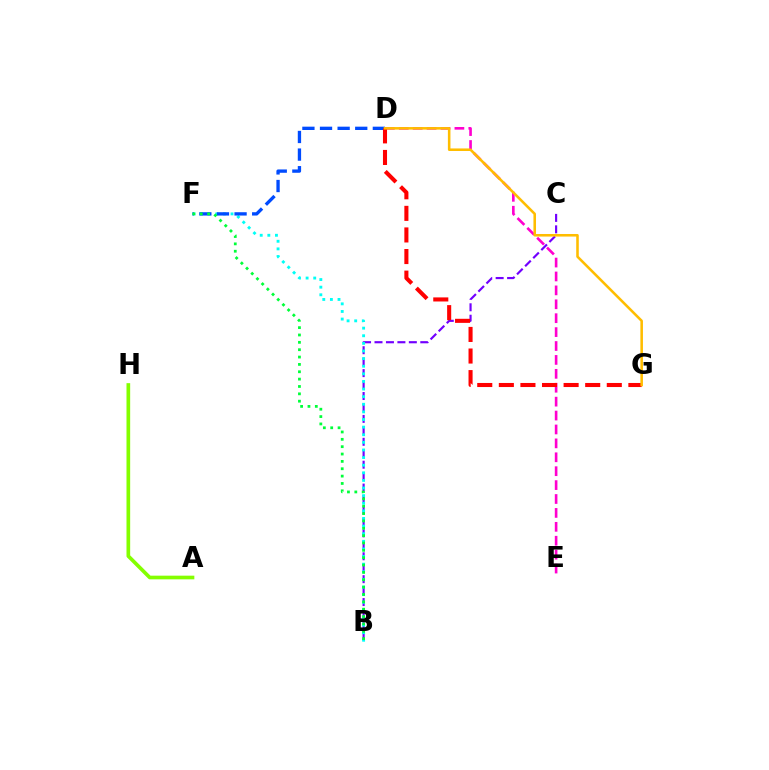{('B', 'C'): [{'color': '#7200ff', 'line_style': 'dashed', 'thickness': 1.56}], ('B', 'F'): [{'color': '#00fff6', 'line_style': 'dotted', 'thickness': 2.07}, {'color': '#00ff39', 'line_style': 'dotted', 'thickness': 2.0}], ('A', 'H'): [{'color': '#84ff00', 'line_style': 'solid', 'thickness': 2.64}], ('D', 'F'): [{'color': '#004bff', 'line_style': 'dashed', 'thickness': 2.39}], ('D', 'E'): [{'color': '#ff00cf', 'line_style': 'dashed', 'thickness': 1.89}], ('D', 'G'): [{'color': '#ff0000', 'line_style': 'dashed', 'thickness': 2.93}, {'color': '#ffbd00', 'line_style': 'solid', 'thickness': 1.85}]}